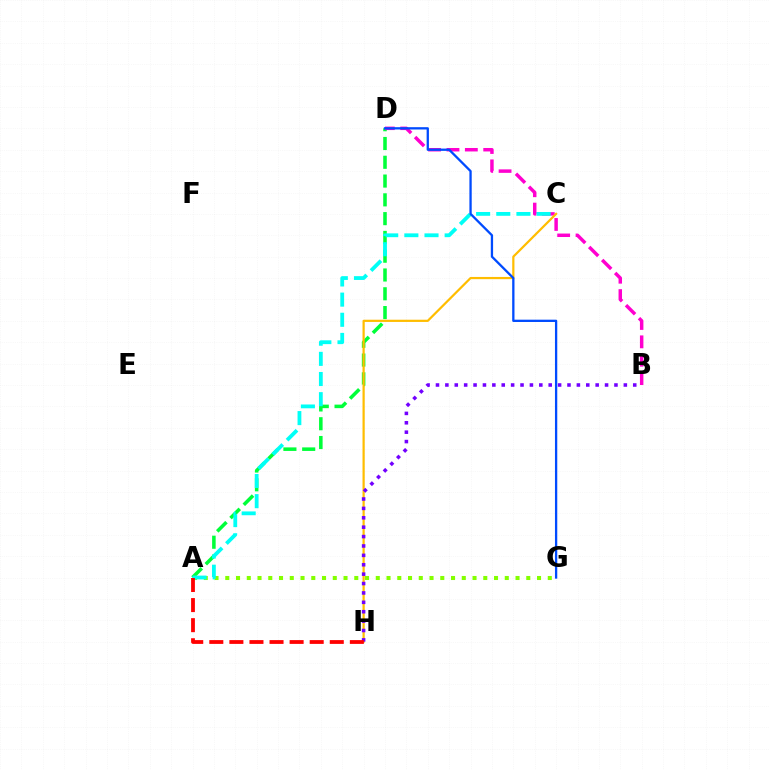{('A', 'D'): [{'color': '#00ff39', 'line_style': 'dashed', 'thickness': 2.55}], ('B', 'D'): [{'color': '#ff00cf', 'line_style': 'dashed', 'thickness': 2.5}], ('A', 'G'): [{'color': '#84ff00', 'line_style': 'dotted', 'thickness': 2.92}], ('C', 'H'): [{'color': '#ffbd00', 'line_style': 'solid', 'thickness': 1.59}], ('B', 'H'): [{'color': '#7200ff', 'line_style': 'dotted', 'thickness': 2.55}], ('A', 'C'): [{'color': '#00fff6', 'line_style': 'dashed', 'thickness': 2.74}], ('A', 'H'): [{'color': '#ff0000', 'line_style': 'dashed', 'thickness': 2.73}], ('D', 'G'): [{'color': '#004bff', 'line_style': 'solid', 'thickness': 1.66}]}